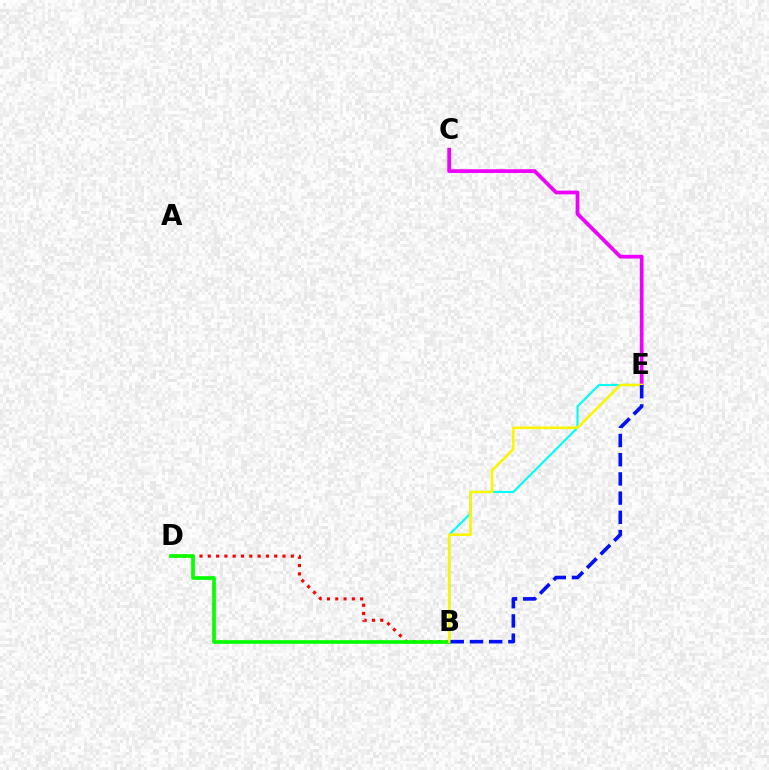{('B', 'D'): [{'color': '#ff0000', 'line_style': 'dotted', 'thickness': 2.25}, {'color': '#08ff00', 'line_style': 'solid', 'thickness': 2.67}], ('B', 'E'): [{'color': '#00fff6', 'line_style': 'solid', 'thickness': 1.54}, {'color': '#fcf500', 'line_style': 'solid', 'thickness': 1.85}, {'color': '#0010ff', 'line_style': 'dashed', 'thickness': 2.61}], ('C', 'E'): [{'color': '#ee00ff', 'line_style': 'solid', 'thickness': 2.69}]}